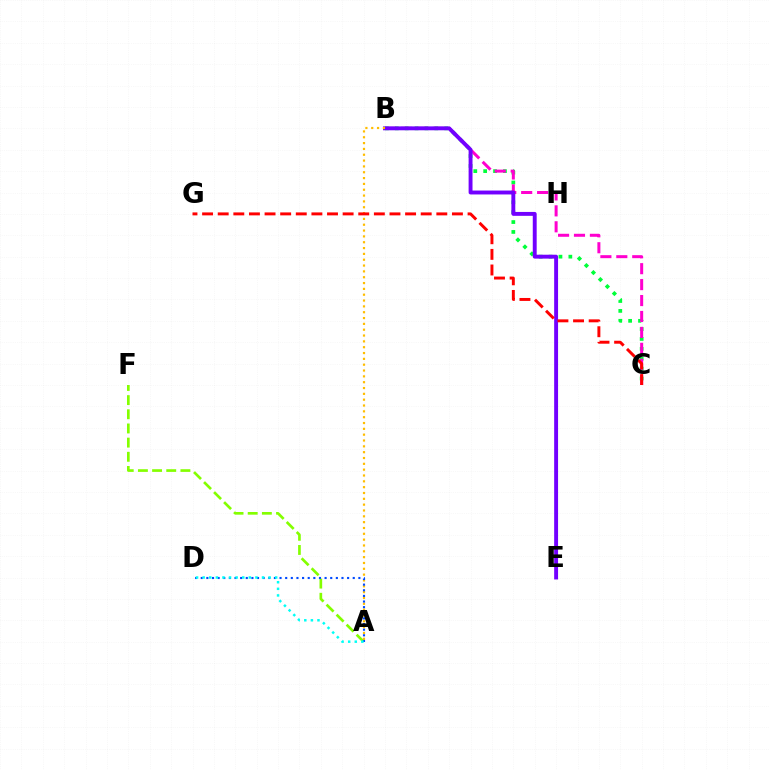{('B', 'C'): [{'color': '#00ff39', 'line_style': 'dotted', 'thickness': 2.69}, {'color': '#ff00cf', 'line_style': 'dashed', 'thickness': 2.16}], ('A', 'F'): [{'color': '#84ff00', 'line_style': 'dashed', 'thickness': 1.92}], ('B', 'E'): [{'color': '#7200ff', 'line_style': 'solid', 'thickness': 2.81}], ('A', 'B'): [{'color': '#ffbd00', 'line_style': 'dotted', 'thickness': 1.58}], ('C', 'G'): [{'color': '#ff0000', 'line_style': 'dashed', 'thickness': 2.12}], ('A', 'D'): [{'color': '#004bff', 'line_style': 'dotted', 'thickness': 1.53}, {'color': '#00fff6', 'line_style': 'dotted', 'thickness': 1.79}]}